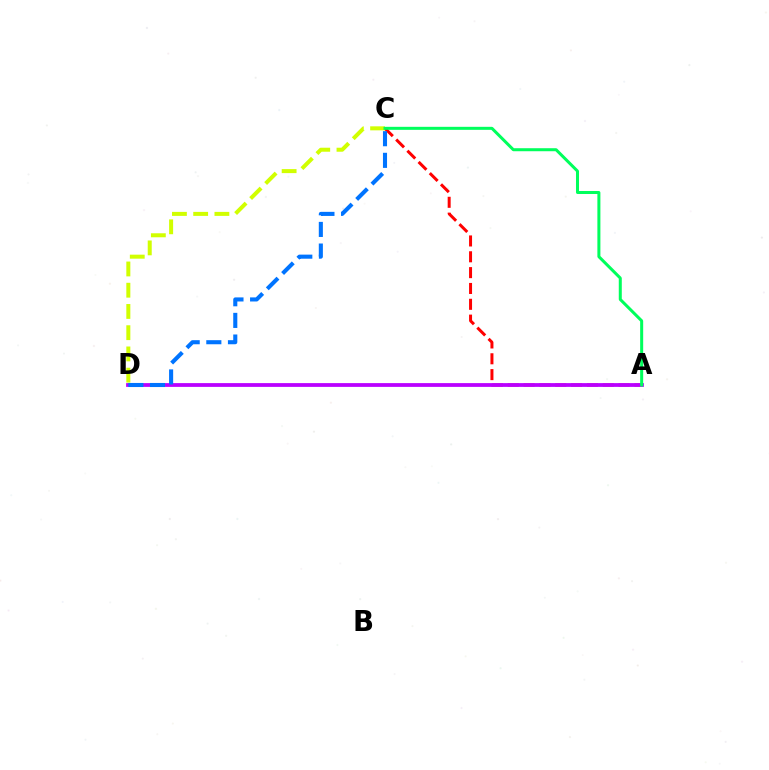{('A', 'C'): [{'color': '#ff0000', 'line_style': 'dashed', 'thickness': 2.15}, {'color': '#00ff5c', 'line_style': 'solid', 'thickness': 2.17}], ('A', 'D'): [{'color': '#b900ff', 'line_style': 'solid', 'thickness': 2.72}], ('C', 'D'): [{'color': '#d1ff00', 'line_style': 'dashed', 'thickness': 2.88}, {'color': '#0074ff', 'line_style': 'dashed', 'thickness': 2.94}]}